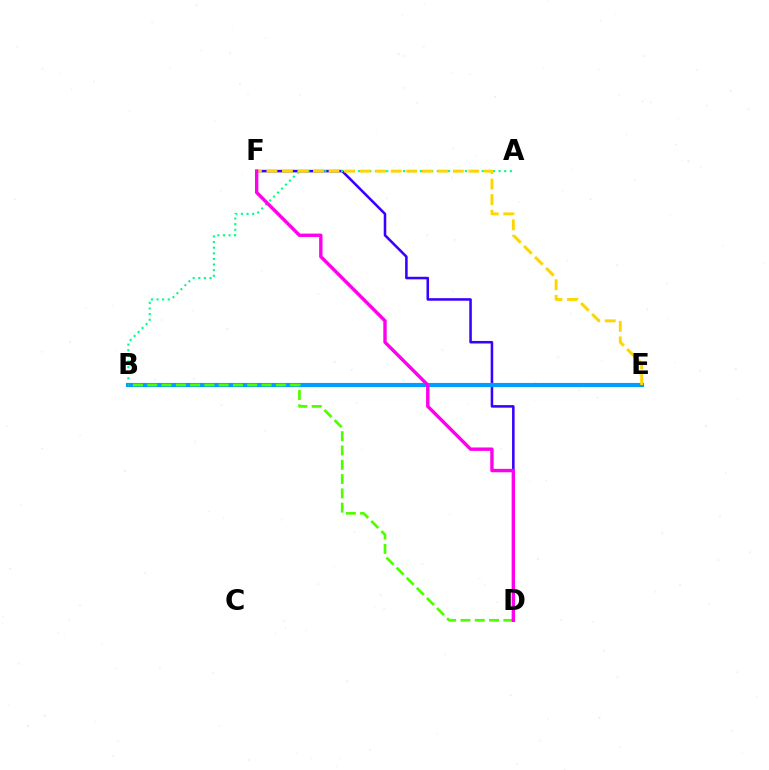{('D', 'F'): [{'color': '#3700ff', 'line_style': 'solid', 'thickness': 1.83}, {'color': '#ff00ed', 'line_style': 'solid', 'thickness': 2.44}], ('A', 'B'): [{'color': '#00ff86', 'line_style': 'dotted', 'thickness': 1.53}], ('B', 'E'): [{'color': '#ff0000', 'line_style': 'solid', 'thickness': 2.1}, {'color': '#009eff', 'line_style': 'solid', 'thickness': 2.96}], ('E', 'F'): [{'color': '#ffd500', 'line_style': 'dashed', 'thickness': 2.11}], ('B', 'D'): [{'color': '#4fff00', 'line_style': 'dashed', 'thickness': 1.94}]}